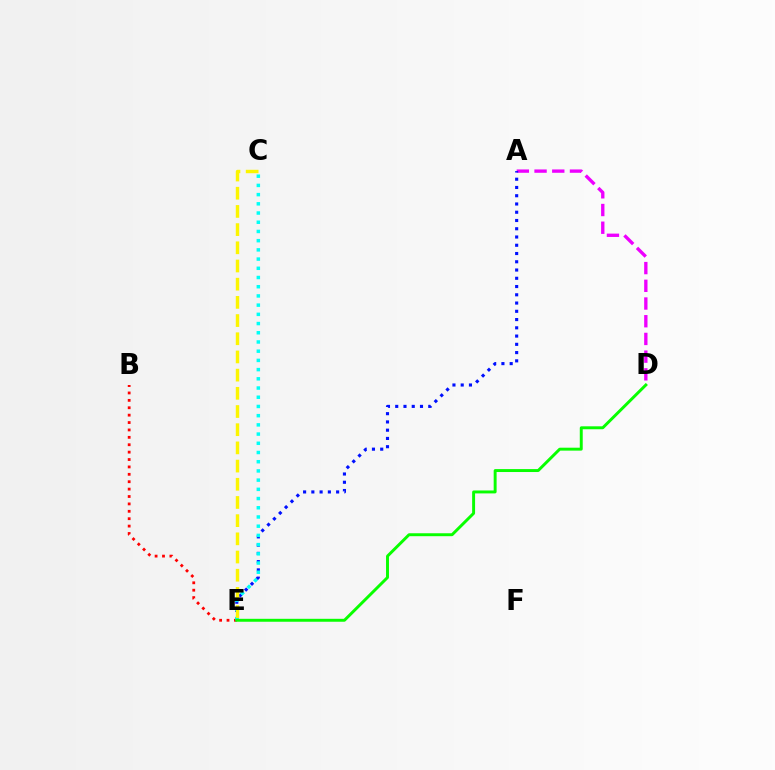{('A', 'D'): [{'color': '#ee00ff', 'line_style': 'dashed', 'thickness': 2.41}], ('B', 'E'): [{'color': '#ff0000', 'line_style': 'dotted', 'thickness': 2.01}], ('A', 'E'): [{'color': '#0010ff', 'line_style': 'dotted', 'thickness': 2.24}], ('C', 'E'): [{'color': '#00fff6', 'line_style': 'dotted', 'thickness': 2.5}, {'color': '#fcf500', 'line_style': 'dashed', 'thickness': 2.47}], ('D', 'E'): [{'color': '#08ff00', 'line_style': 'solid', 'thickness': 2.11}]}